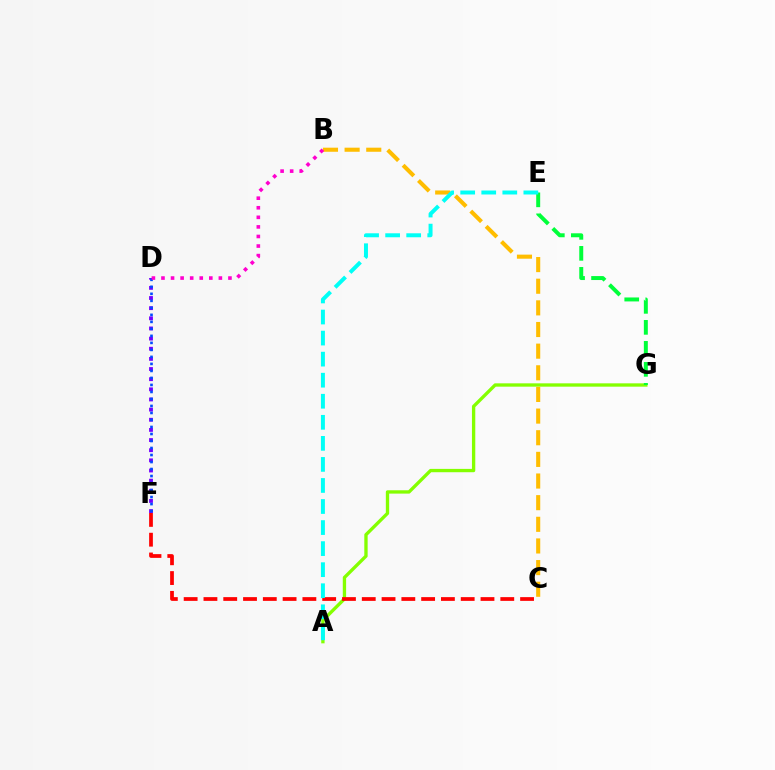{('A', 'G'): [{'color': '#84ff00', 'line_style': 'solid', 'thickness': 2.4}], ('D', 'F'): [{'color': '#7200ff', 'line_style': 'dotted', 'thickness': 2.76}, {'color': '#004bff', 'line_style': 'dotted', 'thickness': 1.9}], ('E', 'G'): [{'color': '#00ff39', 'line_style': 'dashed', 'thickness': 2.85}], ('B', 'C'): [{'color': '#ffbd00', 'line_style': 'dashed', 'thickness': 2.94}], ('C', 'F'): [{'color': '#ff0000', 'line_style': 'dashed', 'thickness': 2.69}], ('B', 'D'): [{'color': '#ff00cf', 'line_style': 'dotted', 'thickness': 2.6}], ('A', 'E'): [{'color': '#00fff6', 'line_style': 'dashed', 'thickness': 2.86}]}